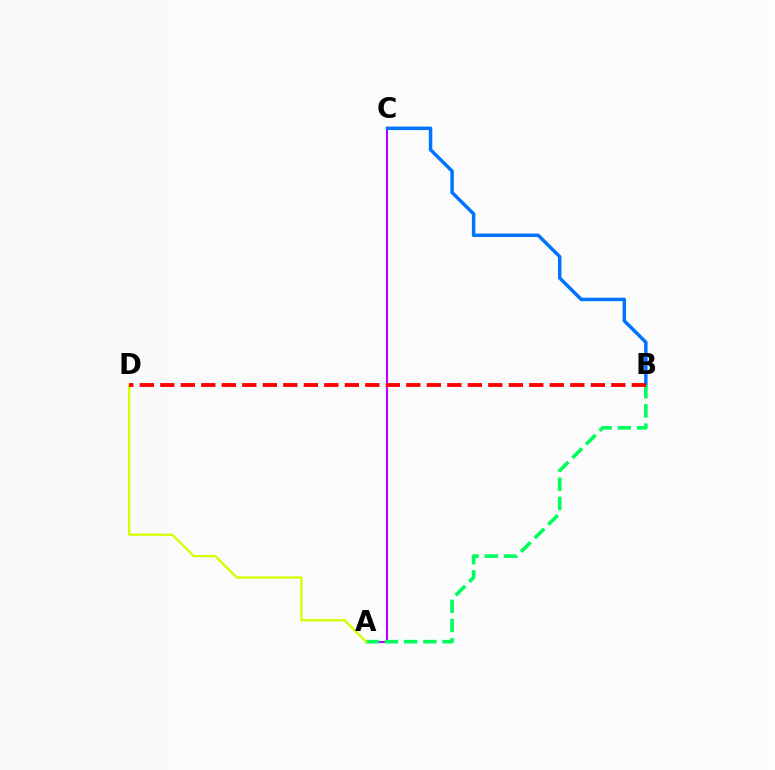{('A', 'C'): [{'color': '#b900ff', 'line_style': 'solid', 'thickness': 1.51}], ('B', 'C'): [{'color': '#0074ff', 'line_style': 'solid', 'thickness': 2.51}], ('A', 'B'): [{'color': '#00ff5c', 'line_style': 'dashed', 'thickness': 2.61}], ('A', 'D'): [{'color': '#d1ff00', 'line_style': 'solid', 'thickness': 1.66}], ('B', 'D'): [{'color': '#ff0000', 'line_style': 'dashed', 'thickness': 2.78}]}